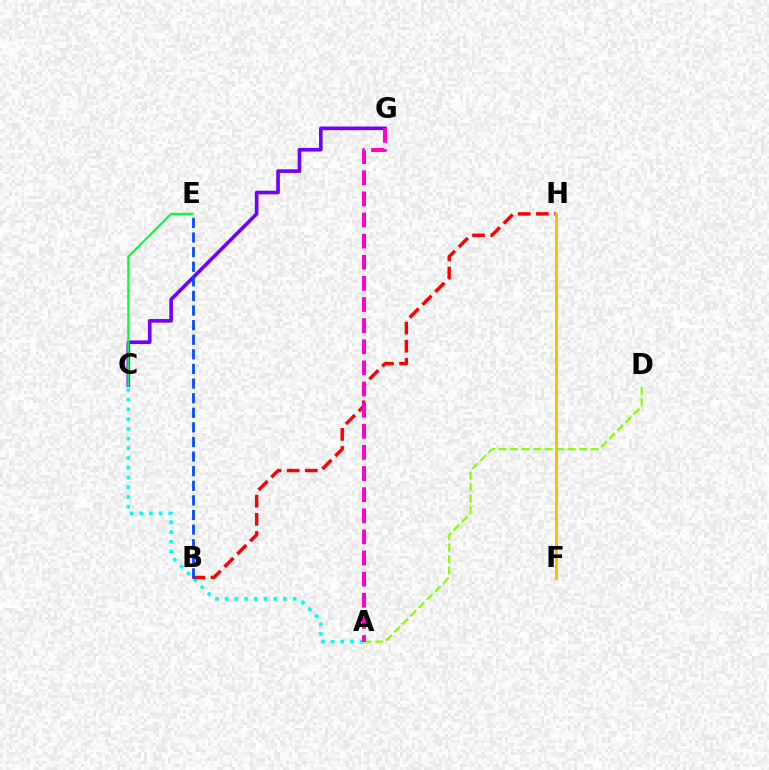{('A', 'D'): [{'color': '#84ff00', 'line_style': 'dashed', 'thickness': 1.56}], ('C', 'G'): [{'color': '#7200ff', 'line_style': 'solid', 'thickness': 2.62}], ('A', 'C'): [{'color': '#00fff6', 'line_style': 'dotted', 'thickness': 2.64}], ('B', 'H'): [{'color': '#ff0000', 'line_style': 'dashed', 'thickness': 2.47}], ('B', 'E'): [{'color': '#004bff', 'line_style': 'dashed', 'thickness': 1.98}], ('C', 'E'): [{'color': '#00ff39', 'line_style': 'solid', 'thickness': 1.57}], ('A', 'G'): [{'color': '#ff00cf', 'line_style': 'dashed', 'thickness': 2.87}], ('F', 'H'): [{'color': '#ffbd00', 'line_style': 'solid', 'thickness': 2.14}]}